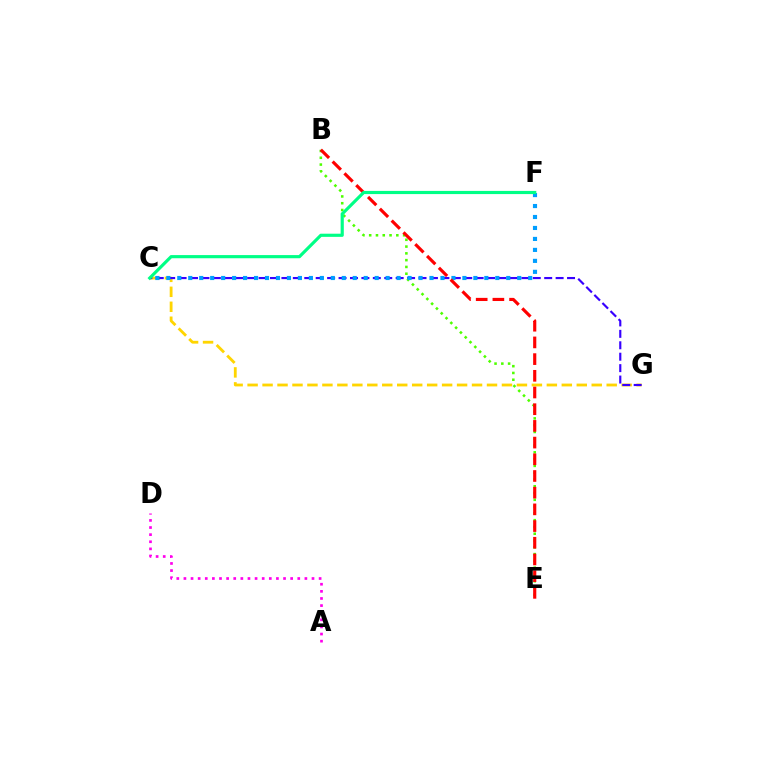{('C', 'G'): [{'color': '#ffd500', 'line_style': 'dashed', 'thickness': 2.03}, {'color': '#3700ff', 'line_style': 'dashed', 'thickness': 1.55}], ('B', 'E'): [{'color': '#4fff00', 'line_style': 'dotted', 'thickness': 1.84}, {'color': '#ff0000', 'line_style': 'dashed', 'thickness': 2.27}], ('C', 'F'): [{'color': '#009eff', 'line_style': 'dotted', 'thickness': 2.98}, {'color': '#00ff86', 'line_style': 'solid', 'thickness': 2.28}], ('A', 'D'): [{'color': '#ff00ed', 'line_style': 'dotted', 'thickness': 1.93}]}